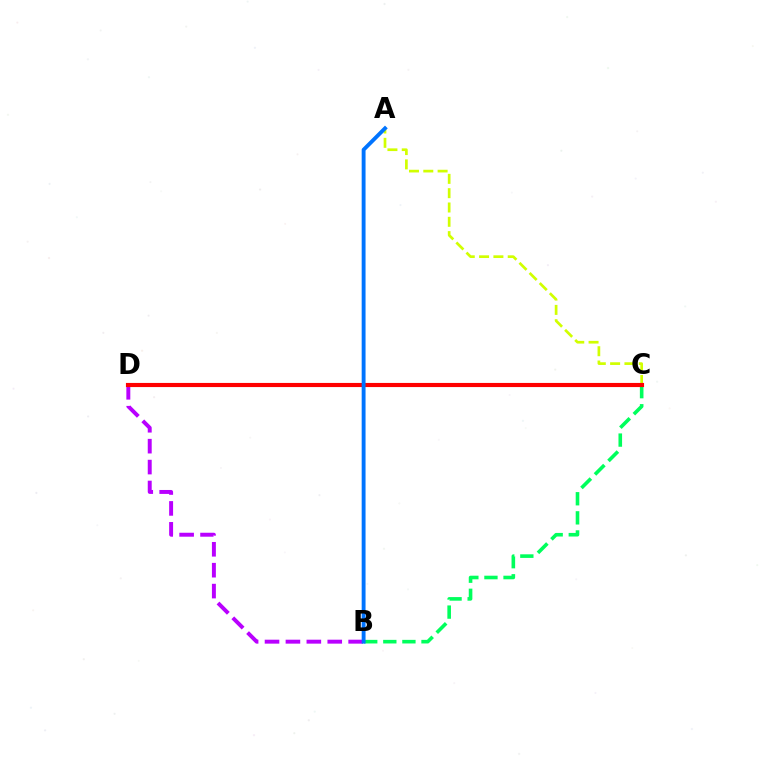{('B', 'C'): [{'color': '#00ff5c', 'line_style': 'dashed', 'thickness': 2.59}], ('B', 'D'): [{'color': '#b900ff', 'line_style': 'dashed', 'thickness': 2.84}], ('A', 'C'): [{'color': '#d1ff00', 'line_style': 'dashed', 'thickness': 1.94}], ('C', 'D'): [{'color': '#ff0000', 'line_style': 'solid', 'thickness': 2.98}], ('A', 'B'): [{'color': '#0074ff', 'line_style': 'solid', 'thickness': 2.79}]}